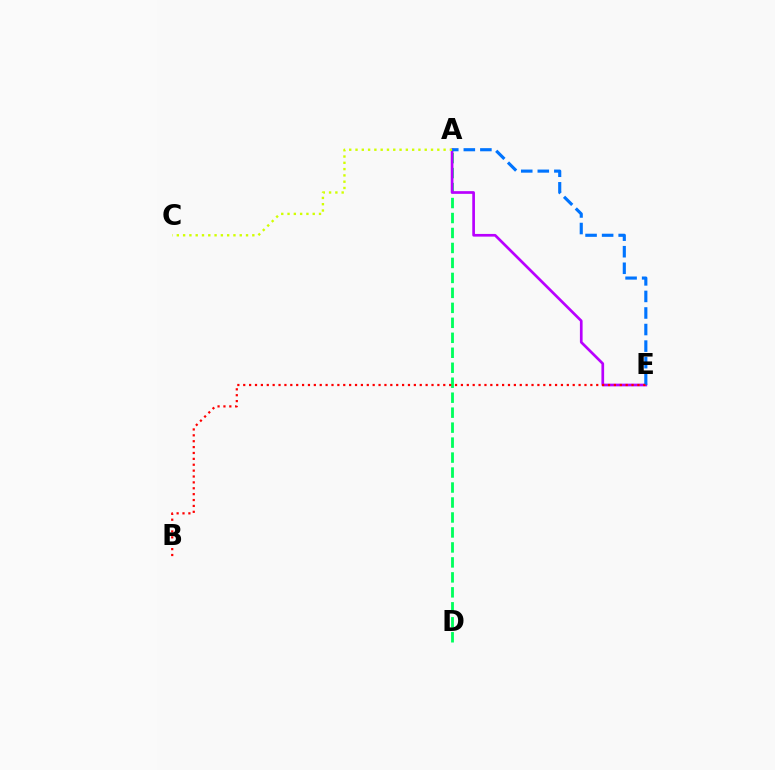{('A', 'D'): [{'color': '#00ff5c', 'line_style': 'dashed', 'thickness': 2.03}], ('A', 'E'): [{'color': '#b900ff', 'line_style': 'solid', 'thickness': 1.93}, {'color': '#0074ff', 'line_style': 'dashed', 'thickness': 2.25}], ('B', 'E'): [{'color': '#ff0000', 'line_style': 'dotted', 'thickness': 1.6}], ('A', 'C'): [{'color': '#d1ff00', 'line_style': 'dotted', 'thickness': 1.71}]}